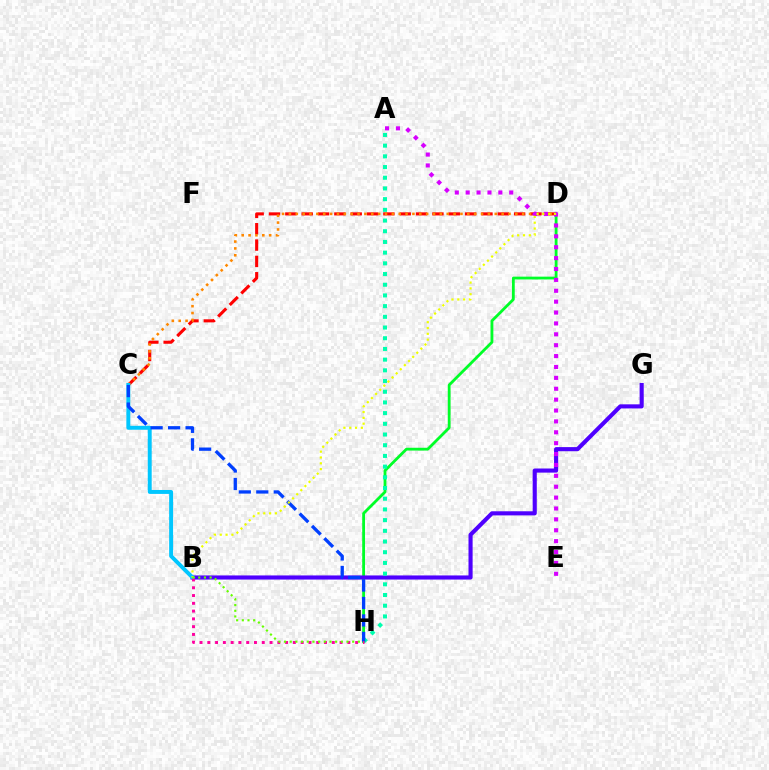{('D', 'H'): [{'color': '#00ff27', 'line_style': 'solid', 'thickness': 2.02}], ('C', 'D'): [{'color': '#ff0000', 'line_style': 'dashed', 'thickness': 2.22}, {'color': '#ff8800', 'line_style': 'dotted', 'thickness': 1.86}], ('B', 'G'): [{'color': '#4f00ff', 'line_style': 'solid', 'thickness': 2.96}], ('A', 'E'): [{'color': '#d600ff', 'line_style': 'dotted', 'thickness': 2.96}], ('B', 'C'): [{'color': '#00c7ff', 'line_style': 'solid', 'thickness': 2.83}], ('A', 'H'): [{'color': '#00ffaf', 'line_style': 'dotted', 'thickness': 2.91}], ('C', 'H'): [{'color': '#003fff', 'line_style': 'dashed', 'thickness': 2.37}], ('B', 'H'): [{'color': '#ff00a0', 'line_style': 'dotted', 'thickness': 2.11}, {'color': '#66ff00', 'line_style': 'dotted', 'thickness': 1.54}], ('B', 'D'): [{'color': '#eeff00', 'line_style': 'dotted', 'thickness': 1.58}]}